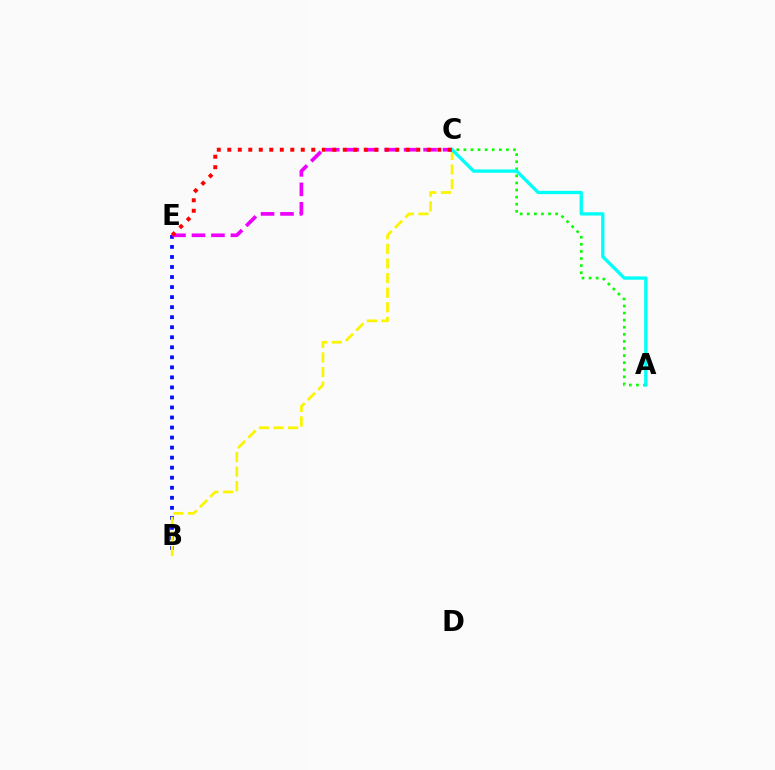{('B', 'E'): [{'color': '#0010ff', 'line_style': 'dotted', 'thickness': 2.73}], ('A', 'C'): [{'color': '#08ff00', 'line_style': 'dotted', 'thickness': 1.93}, {'color': '#00fff6', 'line_style': 'solid', 'thickness': 2.39}], ('B', 'C'): [{'color': '#fcf500', 'line_style': 'dashed', 'thickness': 1.98}], ('C', 'E'): [{'color': '#ee00ff', 'line_style': 'dashed', 'thickness': 2.64}, {'color': '#ff0000', 'line_style': 'dotted', 'thickness': 2.85}]}